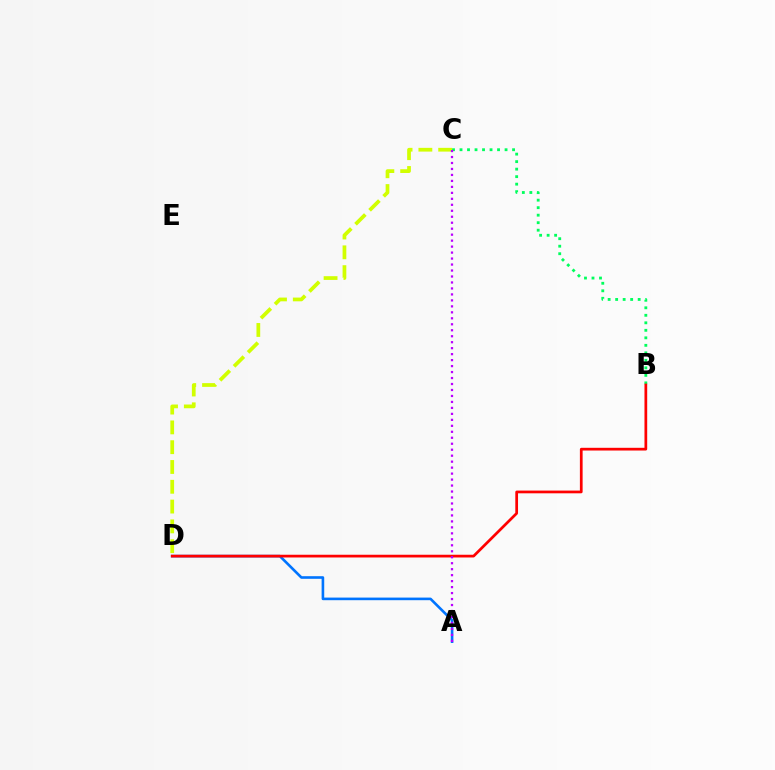{('A', 'D'): [{'color': '#0074ff', 'line_style': 'solid', 'thickness': 1.88}], ('B', 'C'): [{'color': '#00ff5c', 'line_style': 'dotted', 'thickness': 2.04}], ('C', 'D'): [{'color': '#d1ff00', 'line_style': 'dashed', 'thickness': 2.69}], ('B', 'D'): [{'color': '#ff0000', 'line_style': 'solid', 'thickness': 1.96}], ('A', 'C'): [{'color': '#b900ff', 'line_style': 'dotted', 'thickness': 1.62}]}